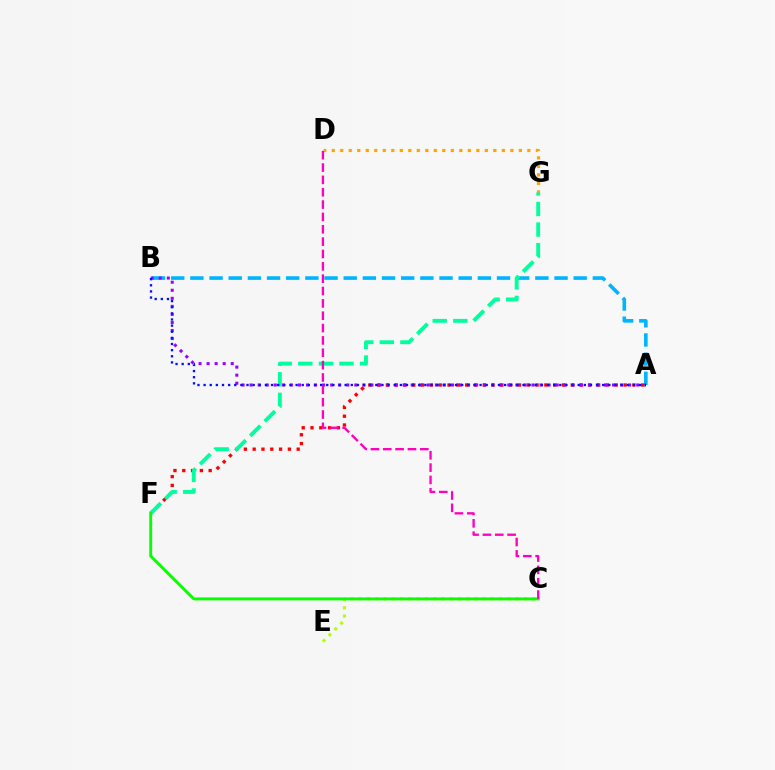{('D', 'G'): [{'color': '#ffa500', 'line_style': 'dotted', 'thickness': 2.31}], ('A', 'F'): [{'color': '#ff0000', 'line_style': 'dotted', 'thickness': 2.39}], ('A', 'B'): [{'color': '#00b5ff', 'line_style': 'dashed', 'thickness': 2.6}, {'color': '#9b00ff', 'line_style': 'dotted', 'thickness': 2.19}, {'color': '#0010ff', 'line_style': 'dotted', 'thickness': 1.67}], ('F', 'G'): [{'color': '#00ff9d', 'line_style': 'dashed', 'thickness': 2.8}], ('C', 'E'): [{'color': '#b3ff00', 'line_style': 'dotted', 'thickness': 2.24}], ('C', 'F'): [{'color': '#08ff00', 'line_style': 'solid', 'thickness': 2.1}], ('C', 'D'): [{'color': '#ff00bd', 'line_style': 'dashed', 'thickness': 1.68}]}